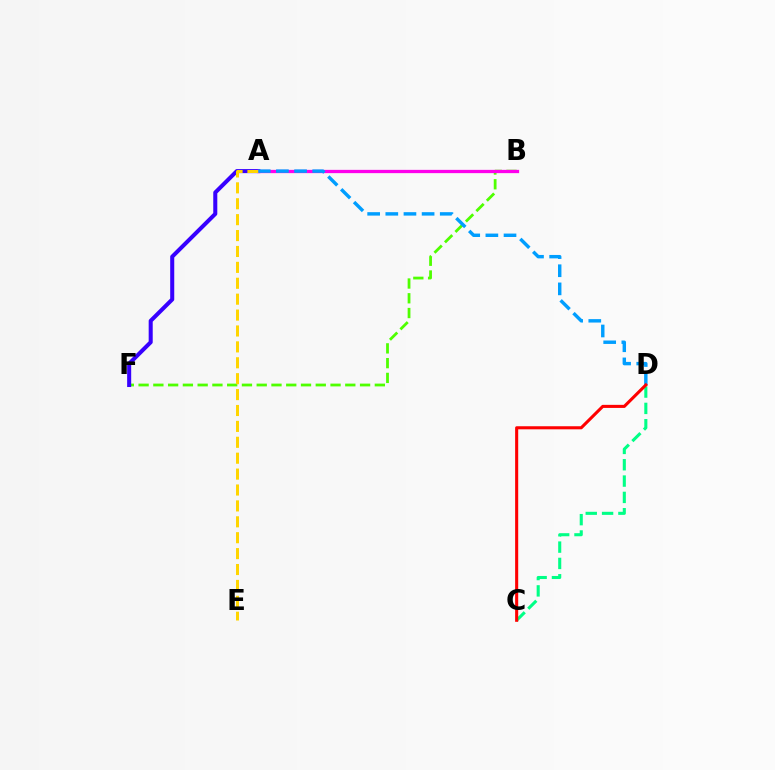{('B', 'F'): [{'color': '#4fff00', 'line_style': 'dashed', 'thickness': 2.01}], ('A', 'F'): [{'color': '#3700ff', 'line_style': 'solid', 'thickness': 2.91}], ('C', 'D'): [{'color': '#00ff86', 'line_style': 'dashed', 'thickness': 2.22}, {'color': '#ff0000', 'line_style': 'solid', 'thickness': 2.21}], ('A', 'B'): [{'color': '#ff00ed', 'line_style': 'solid', 'thickness': 2.36}], ('A', 'E'): [{'color': '#ffd500', 'line_style': 'dashed', 'thickness': 2.16}], ('A', 'D'): [{'color': '#009eff', 'line_style': 'dashed', 'thickness': 2.47}]}